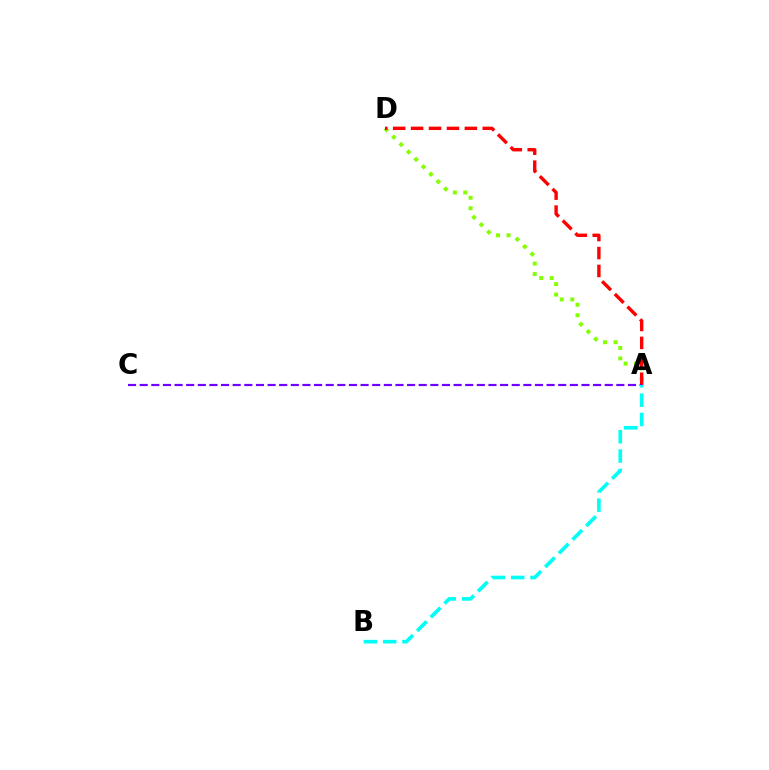{('A', 'D'): [{'color': '#84ff00', 'line_style': 'dotted', 'thickness': 2.85}, {'color': '#ff0000', 'line_style': 'dashed', 'thickness': 2.44}], ('A', 'C'): [{'color': '#7200ff', 'line_style': 'dashed', 'thickness': 1.58}], ('A', 'B'): [{'color': '#00fff6', 'line_style': 'dashed', 'thickness': 2.63}]}